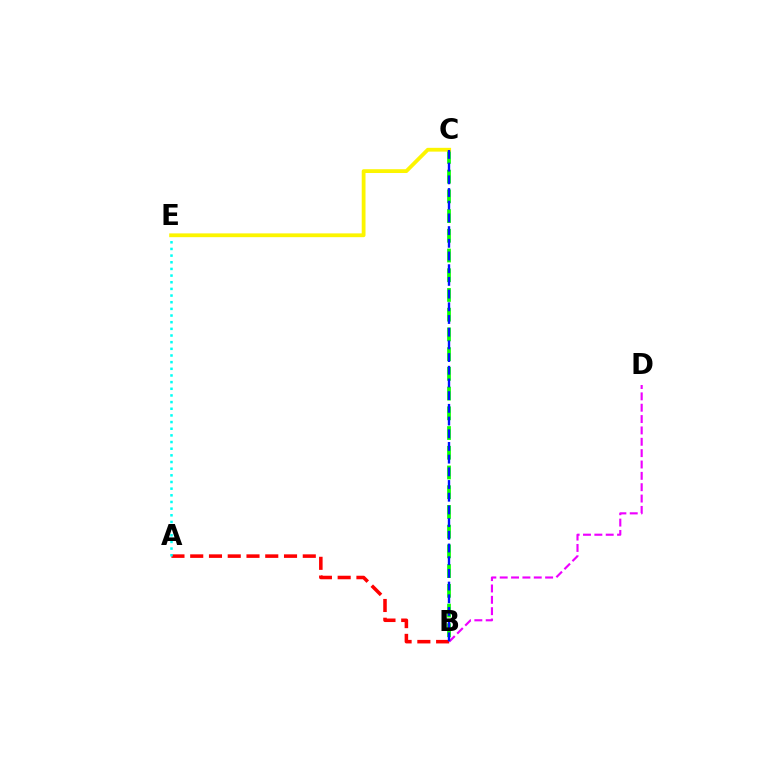{('A', 'B'): [{'color': '#ff0000', 'line_style': 'dashed', 'thickness': 2.55}], ('B', 'D'): [{'color': '#ee00ff', 'line_style': 'dashed', 'thickness': 1.54}], ('B', 'C'): [{'color': '#08ff00', 'line_style': 'dashed', 'thickness': 2.68}, {'color': '#0010ff', 'line_style': 'dashed', 'thickness': 1.72}], ('A', 'E'): [{'color': '#00fff6', 'line_style': 'dotted', 'thickness': 1.81}], ('C', 'E'): [{'color': '#fcf500', 'line_style': 'solid', 'thickness': 2.73}]}